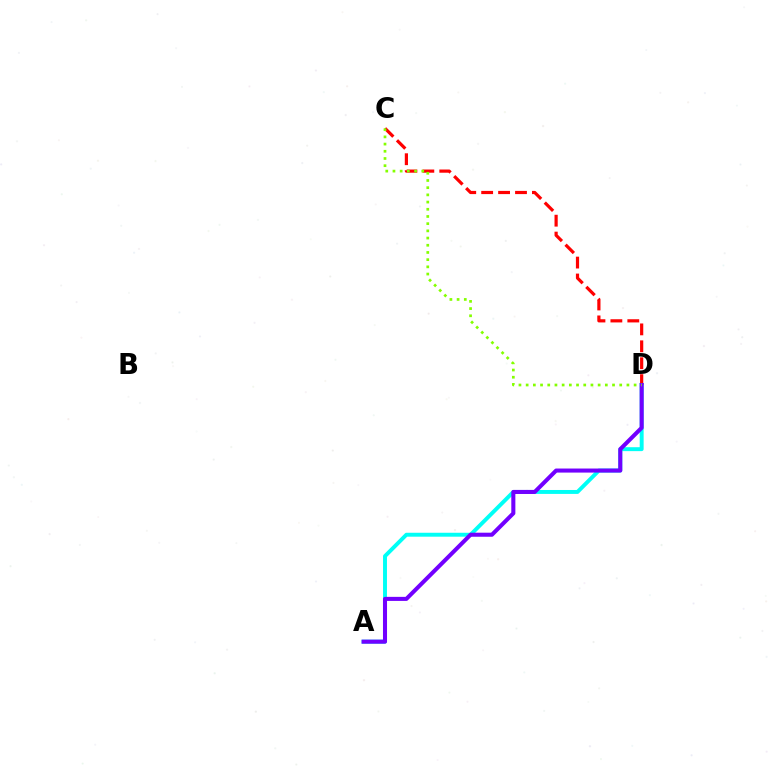{('A', 'D'): [{'color': '#00fff6', 'line_style': 'solid', 'thickness': 2.83}, {'color': '#7200ff', 'line_style': 'solid', 'thickness': 2.92}], ('C', 'D'): [{'color': '#ff0000', 'line_style': 'dashed', 'thickness': 2.3}, {'color': '#84ff00', 'line_style': 'dotted', 'thickness': 1.96}]}